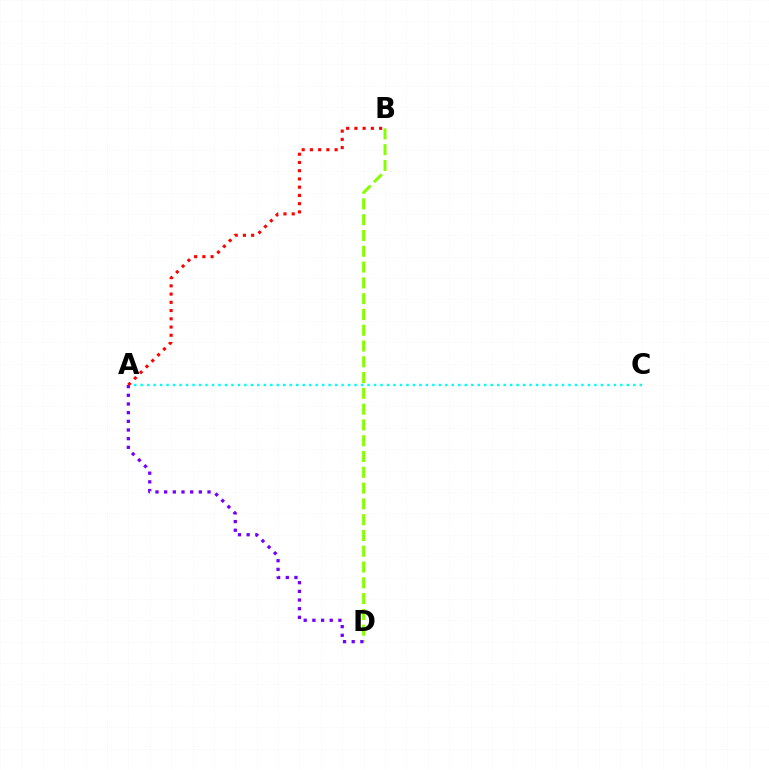{('B', 'D'): [{'color': '#84ff00', 'line_style': 'dashed', 'thickness': 2.14}], ('A', 'C'): [{'color': '#00fff6', 'line_style': 'dotted', 'thickness': 1.76}], ('A', 'D'): [{'color': '#7200ff', 'line_style': 'dotted', 'thickness': 2.36}], ('A', 'B'): [{'color': '#ff0000', 'line_style': 'dotted', 'thickness': 2.24}]}